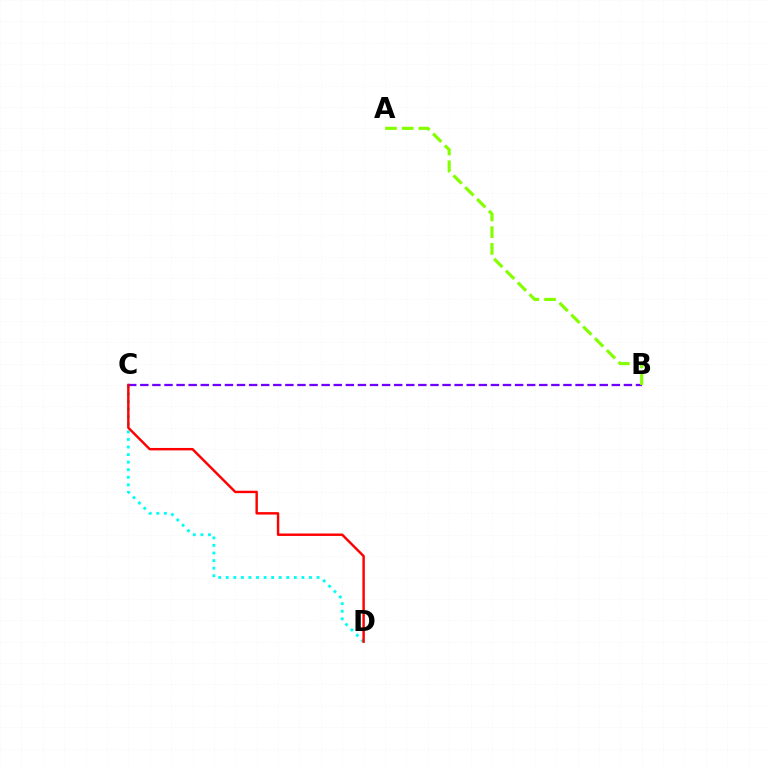{('C', 'D'): [{'color': '#00fff6', 'line_style': 'dotted', 'thickness': 2.06}, {'color': '#ff0000', 'line_style': 'solid', 'thickness': 1.75}], ('B', 'C'): [{'color': '#7200ff', 'line_style': 'dashed', 'thickness': 1.64}], ('A', 'B'): [{'color': '#84ff00', 'line_style': 'dashed', 'thickness': 2.27}]}